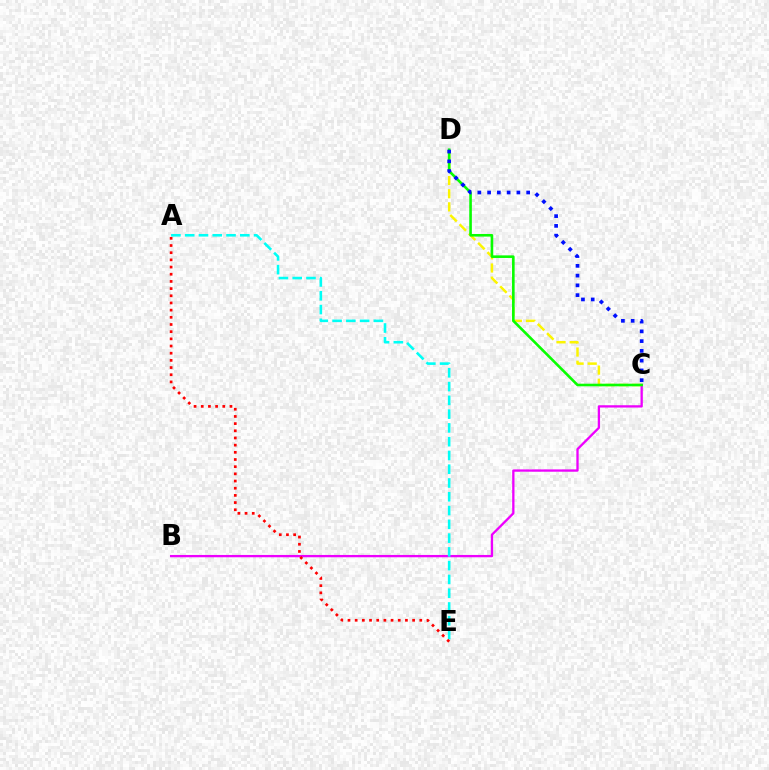{('C', 'D'): [{'color': '#fcf500', 'line_style': 'dashed', 'thickness': 1.79}, {'color': '#08ff00', 'line_style': 'solid', 'thickness': 1.87}, {'color': '#0010ff', 'line_style': 'dotted', 'thickness': 2.65}], ('B', 'C'): [{'color': '#ee00ff', 'line_style': 'solid', 'thickness': 1.66}], ('A', 'E'): [{'color': '#00fff6', 'line_style': 'dashed', 'thickness': 1.87}, {'color': '#ff0000', 'line_style': 'dotted', 'thickness': 1.95}]}